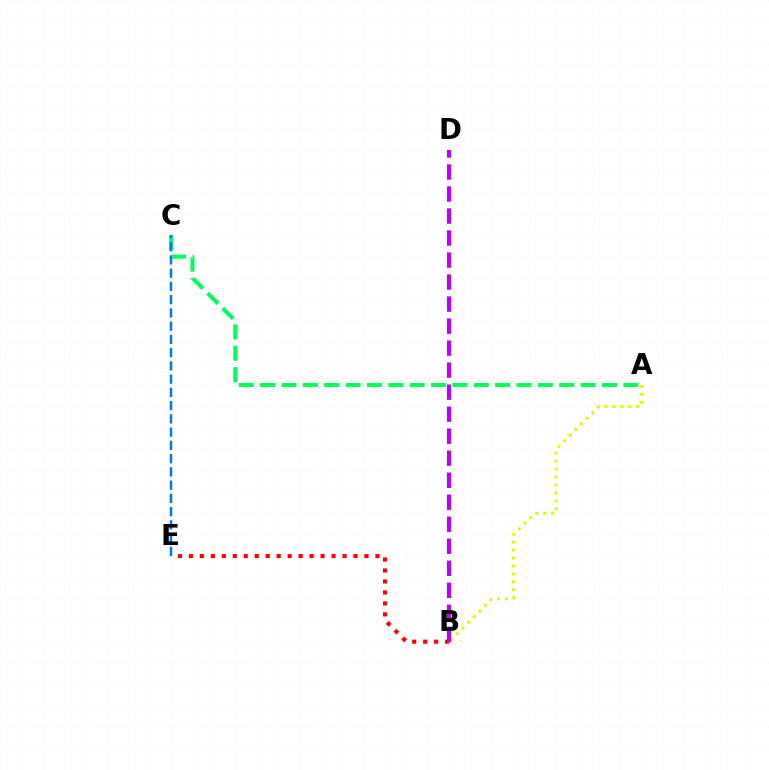{('A', 'C'): [{'color': '#00ff5c', 'line_style': 'dashed', 'thickness': 2.9}], ('A', 'B'): [{'color': '#d1ff00', 'line_style': 'dotted', 'thickness': 2.16}], ('B', 'E'): [{'color': '#ff0000', 'line_style': 'dotted', 'thickness': 2.98}], ('C', 'E'): [{'color': '#0074ff', 'line_style': 'dashed', 'thickness': 1.8}], ('B', 'D'): [{'color': '#b900ff', 'line_style': 'dashed', 'thickness': 2.99}]}